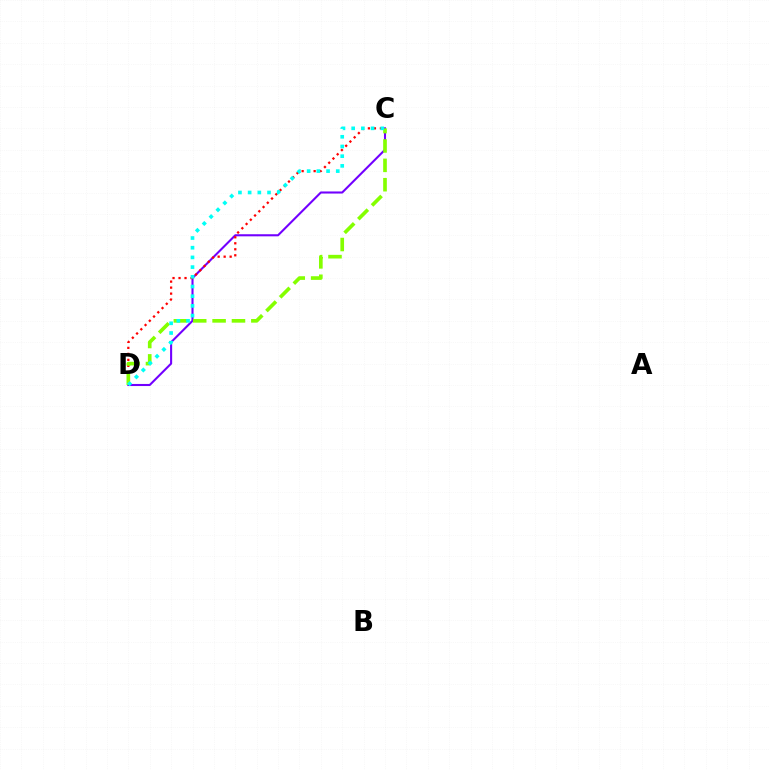{('C', 'D'): [{'color': '#7200ff', 'line_style': 'solid', 'thickness': 1.5}, {'color': '#ff0000', 'line_style': 'dotted', 'thickness': 1.63}, {'color': '#84ff00', 'line_style': 'dashed', 'thickness': 2.63}, {'color': '#00fff6', 'line_style': 'dotted', 'thickness': 2.64}]}